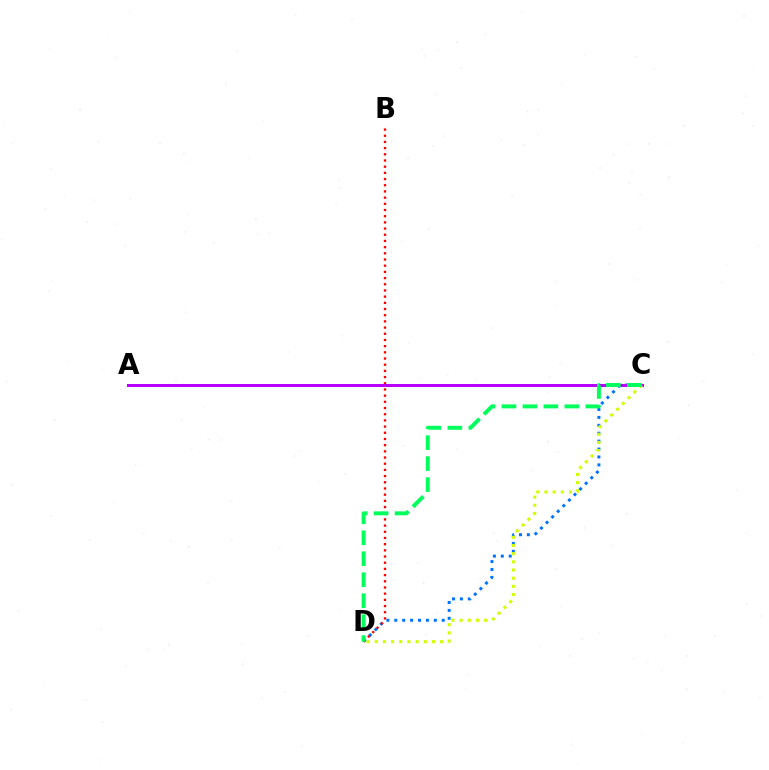{('C', 'D'): [{'color': '#0074ff', 'line_style': 'dotted', 'thickness': 2.15}, {'color': '#d1ff00', 'line_style': 'dotted', 'thickness': 2.22}, {'color': '#00ff5c', 'line_style': 'dashed', 'thickness': 2.85}], ('B', 'D'): [{'color': '#ff0000', 'line_style': 'dotted', 'thickness': 1.68}], ('A', 'C'): [{'color': '#b900ff', 'line_style': 'solid', 'thickness': 2.16}]}